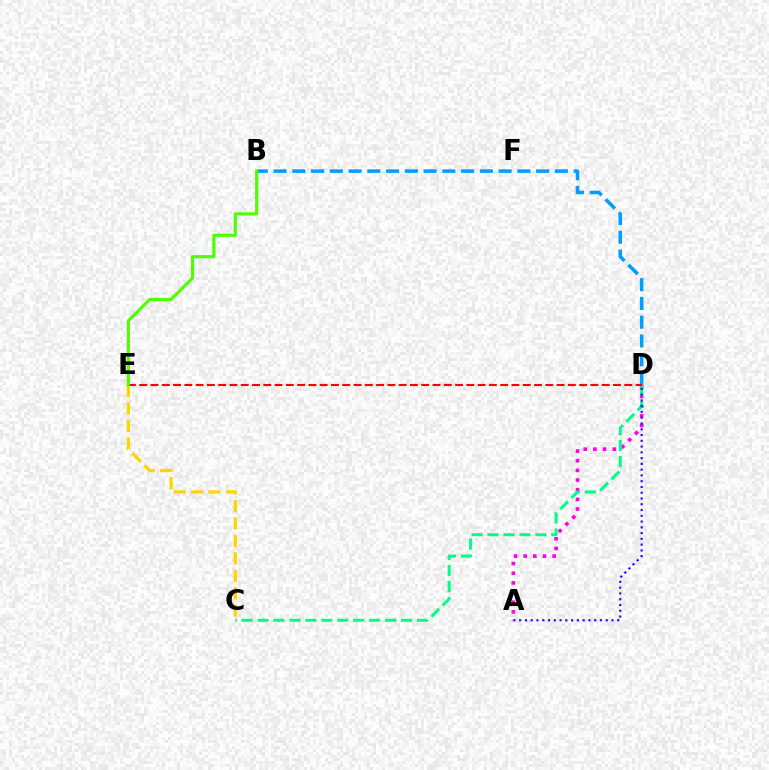{('A', 'D'): [{'color': '#ff00ed', 'line_style': 'dotted', 'thickness': 2.62}, {'color': '#3700ff', 'line_style': 'dotted', 'thickness': 1.57}], ('C', 'D'): [{'color': '#00ff86', 'line_style': 'dashed', 'thickness': 2.17}], ('B', 'D'): [{'color': '#009eff', 'line_style': 'dashed', 'thickness': 2.55}], ('C', 'E'): [{'color': '#ffd500', 'line_style': 'dashed', 'thickness': 2.37}], ('D', 'E'): [{'color': '#ff0000', 'line_style': 'dashed', 'thickness': 1.53}], ('B', 'E'): [{'color': '#4fff00', 'line_style': 'solid', 'thickness': 2.28}]}